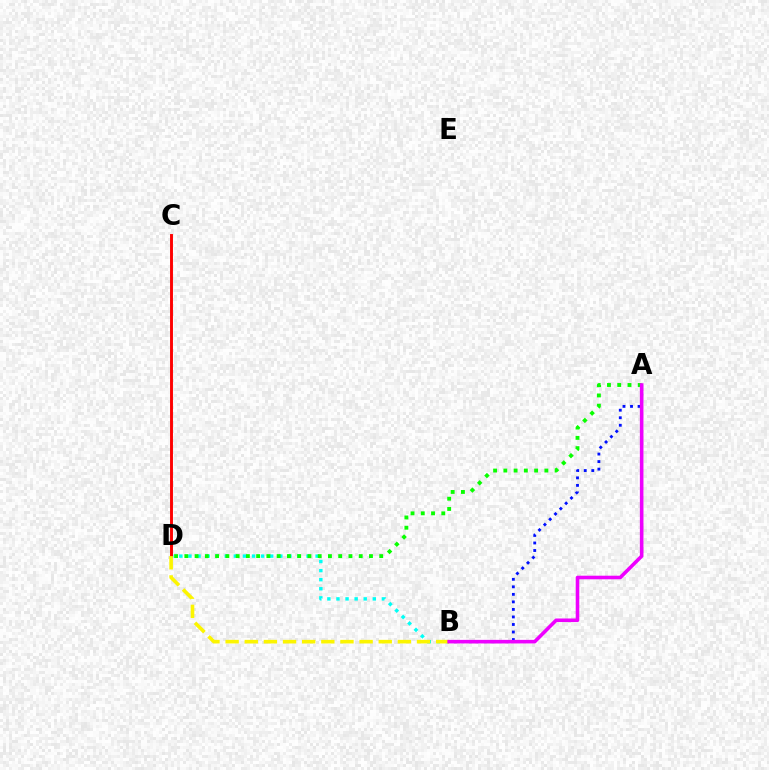{('B', 'D'): [{'color': '#00fff6', 'line_style': 'dotted', 'thickness': 2.47}, {'color': '#fcf500', 'line_style': 'dashed', 'thickness': 2.6}], ('C', 'D'): [{'color': '#ff0000', 'line_style': 'solid', 'thickness': 2.1}], ('A', 'B'): [{'color': '#0010ff', 'line_style': 'dotted', 'thickness': 2.05}, {'color': '#ee00ff', 'line_style': 'solid', 'thickness': 2.58}], ('A', 'D'): [{'color': '#08ff00', 'line_style': 'dotted', 'thickness': 2.79}]}